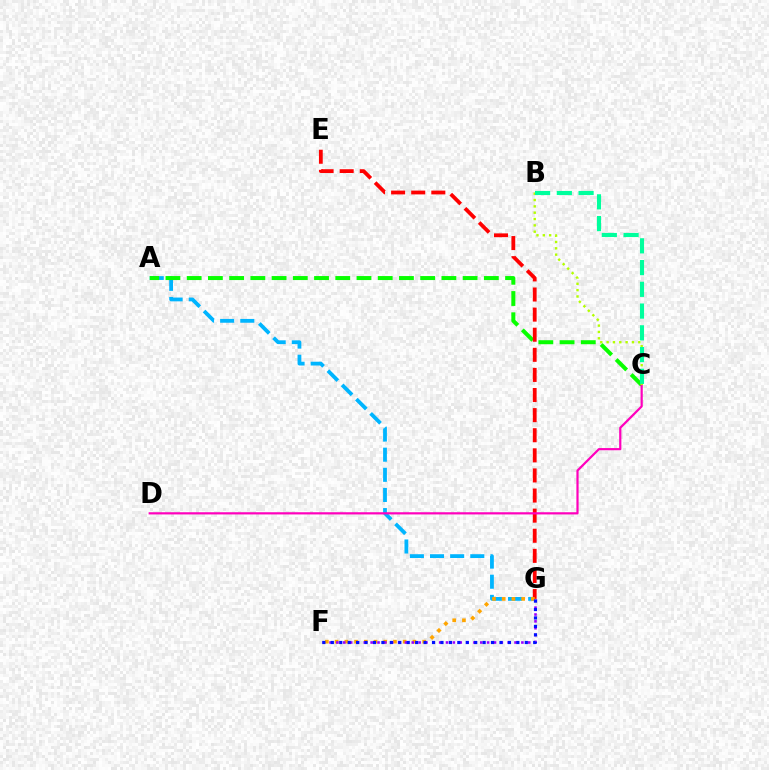{('A', 'G'): [{'color': '#00b5ff', 'line_style': 'dashed', 'thickness': 2.73}], ('A', 'C'): [{'color': '#08ff00', 'line_style': 'dashed', 'thickness': 2.88}], ('E', 'G'): [{'color': '#ff0000', 'line_style': 'dashed', 'thickness': 2.73}], ('F', 'G'): [{'color': '#ffa500', 'line_style': 'dotted', 'thickness': 2.64}, {'color': '#9b00ff', 'line_style': 'dotted', 'thickness': 1.86}, {'color': '#0010ff', 'line_style': 'dotted', 'thickness': 2.29}], ('C', 'D'): [{'color': '#ff00bd', 'line_style': 'solid', 'thickness': 1.58}], ('B', 'C'): [{'color': '#b3ff00', 'line_style': 'dotted', 'thickness': 1.72}, {'color': '#00ff9d', 'line_style': 'dashed', 'thickness': 2.95}]}